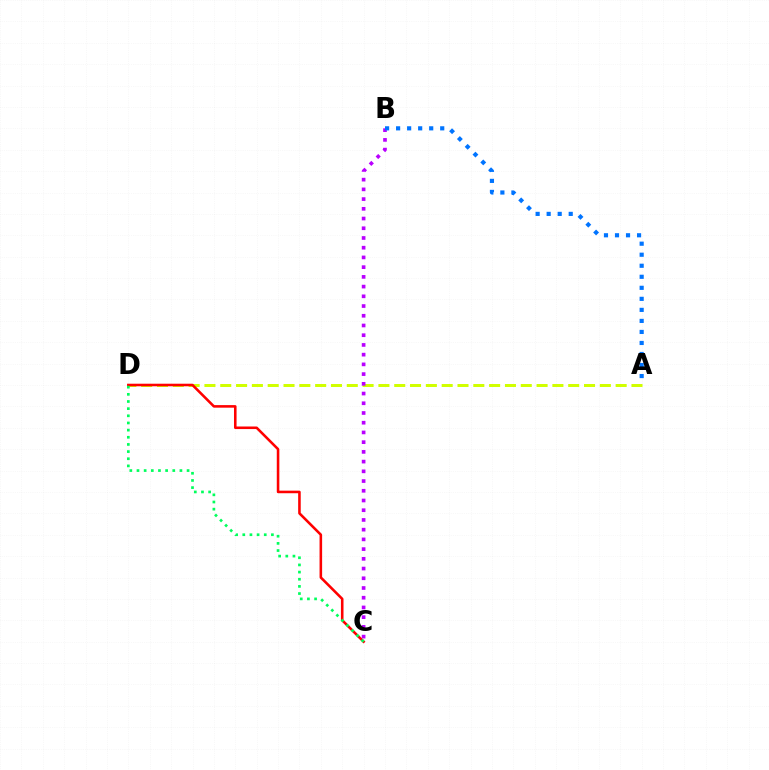{('A', 'D'): [{'color': '#d1ff00', 'line_style': 'dashed', 'thickness': 2.15}], ('B', 'C'): [{'color': '#b900ff', 'line_style': 'dotted', 'thickness': 2.64}], ('A', 'B'): [{'color': '#0074ff', 'line_style': 'dotted', 'thickness': 3.0}], ('C', 'D'): [{'color': '#ff0000', 'line_style': 'solid', 'thickness': 1.85}, {'color': '#00ff5c', 'line_style': 'dotted', 'thickness': 1.94}]}